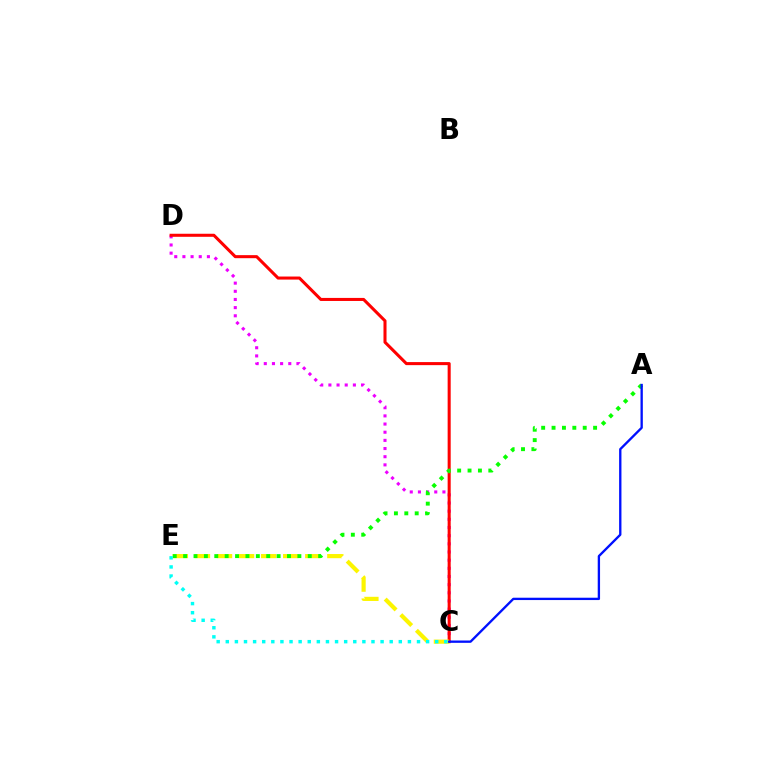{('C', 'D'): [{'color': '#ee00ff', 'line_style': 'dotted', 'thickness': 2.22}, {'color': '#ff0000', 'line_style': 'solid', 'thickness': 2.2}], ('C', 'E'): [{'color': '#fcf500', 'line_style': 'dashed', 'thickness': 3.0}, {'color': '#00fff6', 'line_style': 'dotted', 'thickness': 2.47}], ('A', 'E'): [{'color': '#08ff00', 'line_style': 'dotted', 'thickness': 2.82}], ('A', 'C'): [{'color': '#0010ff', 'line_style': 'solid', 'thickness': 1.68}]}